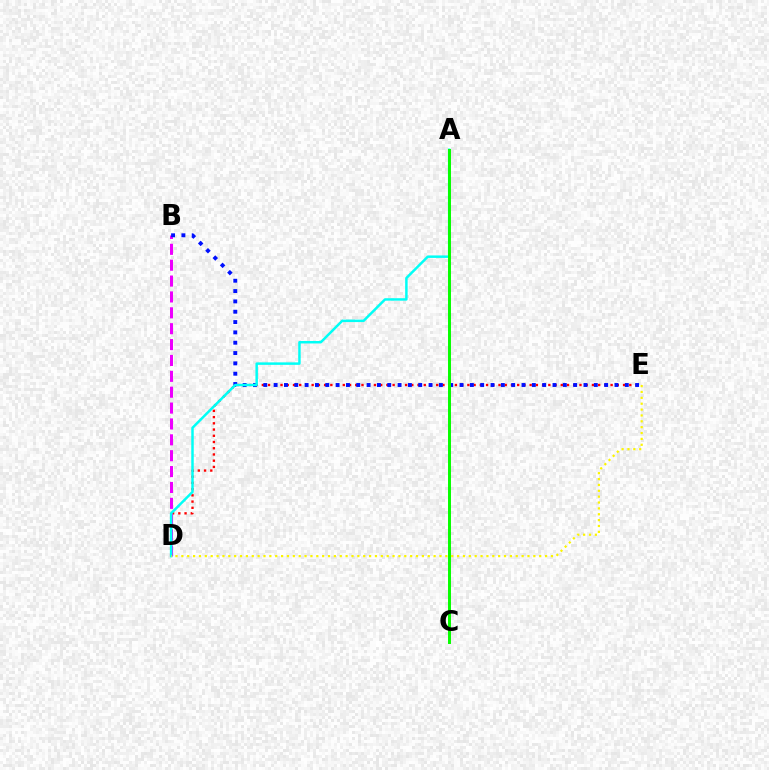{('D', 'E'): [{'color': '#ff0000', 'line_style': 'dotted', 'thickness': 1.69}, {'color': '#fcf500', 'line_style': 'dotted', 'thickness': 1.59}], ('B', 'D'): [{'color': '#ee00ff', 'line_style': 'dashed', 'thickness': 2.16}], ('B', 'E'): [{'color': '#0010ff', 'line_style': 'dotted', 'thickness': 2.81}], ('A', 'D'): [{'color': '#00fff6', 'line_style': 'solid', 'thickness': 1.79}], ('A', 'C'): [{'color': '#08ff00', 'line_style': 'solid', 'thickness': 2.14}]}